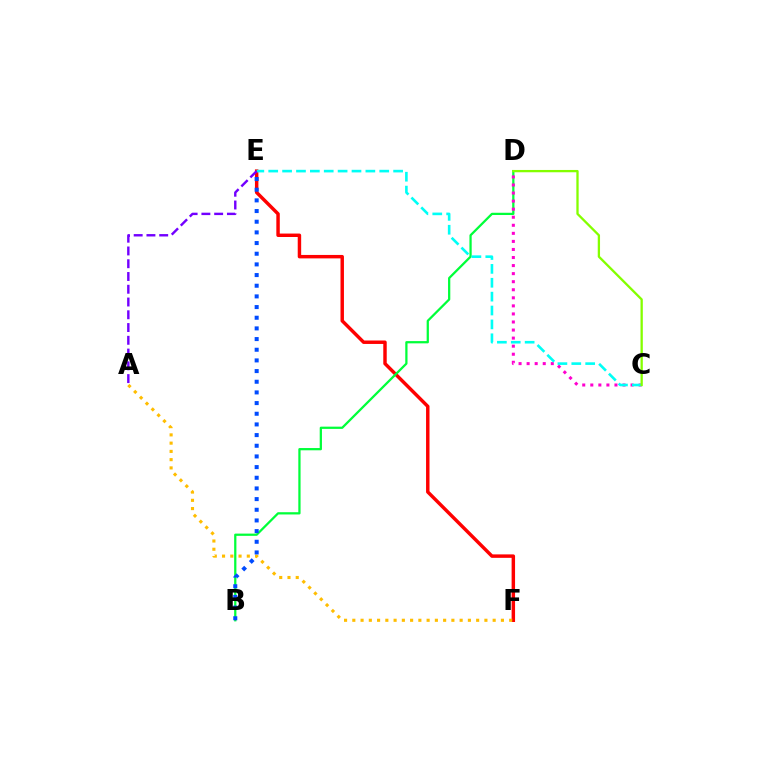{('E', 'F'): [{'color': '#ff0000', 'line_style': 'solid', 'thickness': 2.48}], ('B', 'D'): [{'color': '#00ff39', 'line_style': 'solid', 'thickness': 1.62}], ('C', 'D'): [{'color': '#ff00cf', 'line_style': 'dotted', 'thickness': 2.19}, {'color': '#84ff00', 'line_style': 'solid', 'thickness': 1.66}], ('C', 'E'): [{'color': '#00fff6', 'line_style': 'dashed', 'thickness': 1.89}], ('A', 'F'): [{'color': '#ffbd00', 'line_style': 'dotted', 'thickness': 2.24}], ('A', 'E'): [{'color': '#7200ff', 'line_style': 'dashed', 'thickness': 1.73}], ('B', 'E'): [{'color': '#004bff', 'line_style': 'dotted', 'thickness': 2.9}]}